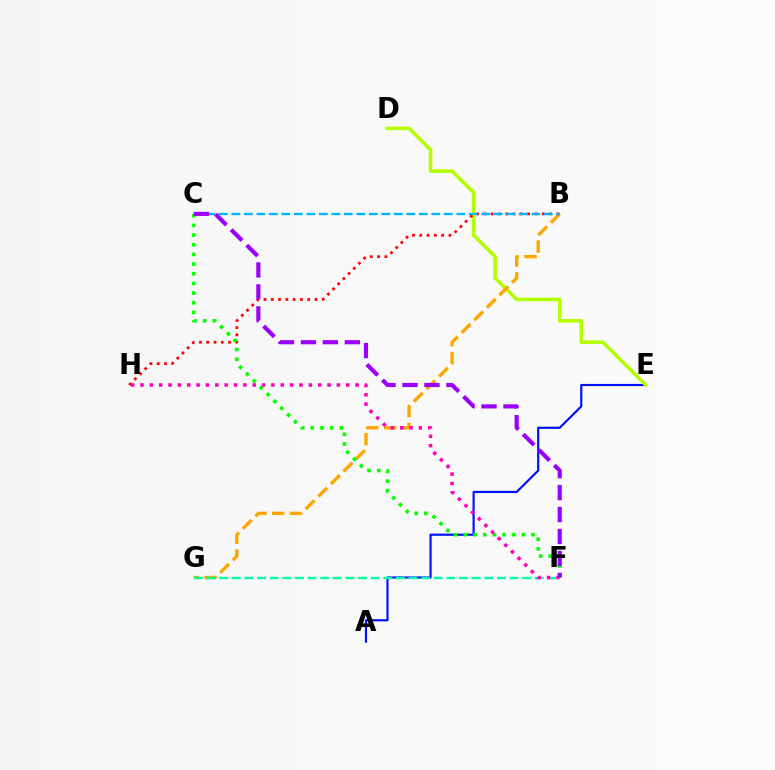{('A', 'E'): [{'color': '#0010ff', 'line_style': 'solid', 'thickness': 1.56}], ('D', 'E'): [{'color': '#b3ff00', 'line_style': 'solid', 'thickness': 2.58}], ('B', 'G'): [{'color': '#ffa500', 'line_style': 'dashed', 'thickness': 2.41}], ('F', 'G'): [{'color': '#00ff9d', 'line_style': 'dashed', 'thickness': 1.72}], ('B', 'H'): [{'color': '#ff0000', 'line_style': 'dotted', 'thickness': 1.98}], ('C', 'F'): [{'color': '#08ff00', 'line_style': 'dotted', 'thickness': 2.63}, {'color': '#9b00ff', 'line_style': 'dashed', 'thickness': 2.98}], ('F', 'H'): [{'color': '#ff00bd', 'line_style': 'dotted', 'thickness': 2.54}], ('B', 'C'): [{'color': '#00b5ff', 'line_style': 'dashed', 'thickness': 1.7}]}